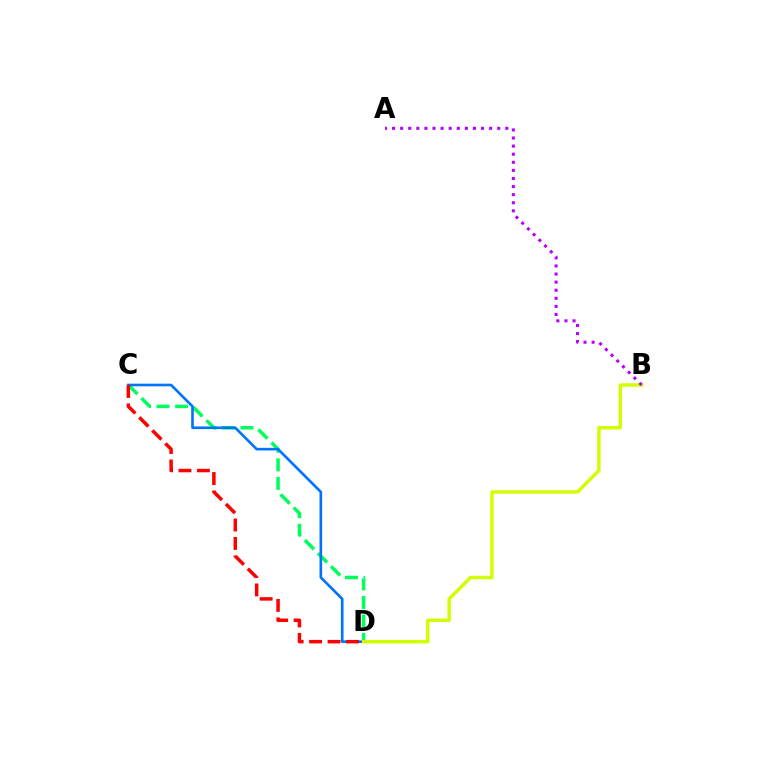{('C', 'D'): [{'color': '#00ff5c', 'line_style': 'dashed', 'thickness': 2.52}, {'color': '#0074ff', 'line_style': 'solid', 'thickness': 1.91}, {'color': '#ff0000', 'line_style': 'dashed', 'thickness': 2.51}], ('B', 'D'): [{'color': '#d1ff00', 'line_style': 'solid', 'thickness': 2.48}], ('A', 'B'): [{'color': '#b900ff', 'line_style': 'dotted', 'thickness': 2.2}]}